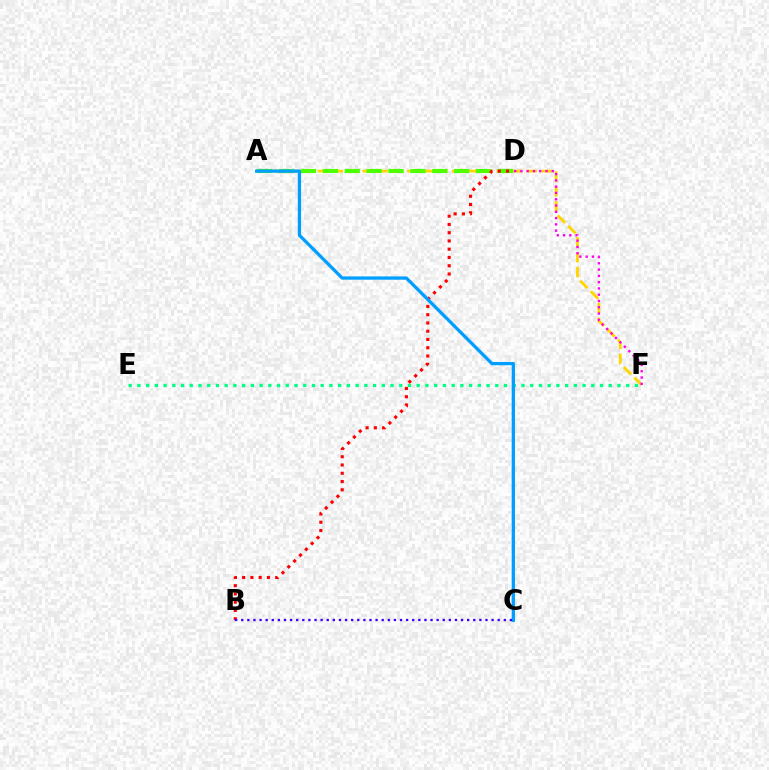{('A', 'F'): [{'color': '#ffd500', 'line_style': 'dashed', 'thickness': 2.03}], ('D', 'F'): [{'color': '#ff00ed', 'line_style': 'dotted', 'thickness': 1.71}], ('A', 'D'): [{'color': '#4fff00', 'line_style': 'dashed', 'thickness': 2.97}], ('E', 'F'): [{'color': '#00ff86', 'line_style': 'dotted', 'thickness': 2.37}], ('B', 'D'): [{'color': '#ff0000', 'line_style': 'dotted', 'thickness': 2.24}], ('A', 'C'): [{'color': '#009eff', 'line_style': 'solid', 'thickness': 2.36}], ('B', 'C'): [{'color': '#3700ff', 'line_style': 'dotted', 'thickness': 1.66}]}